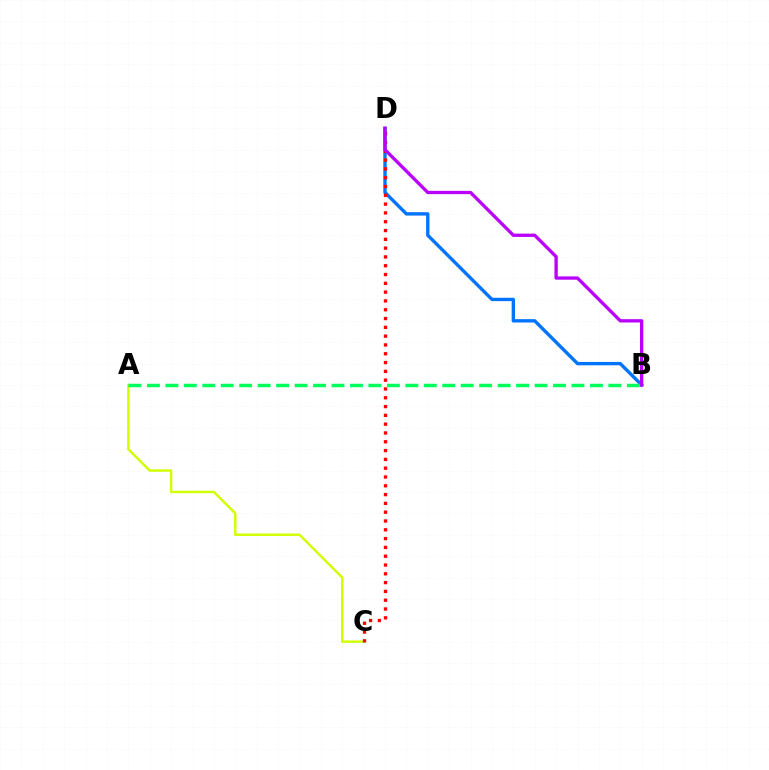{('A', 'C'): [{'color': '#d1ff00', 'line_style': 'solid', 'thickness': 1.76}], ('B', 'D'): [{'color': '#0074ff', 'line_style': 'solid', 'thickness': 2.42}, {'color': '#b900ff', 'line_style': 'solid', 'thickness': 2.38}], ('C', 'D'): [{'color': '#ff0000', 'line_style': 'dotted', 'thickness': 2.39}], ('A', 'B'): [{'color': '#00ff5c', 'line_style': 'dashed', 'thickness': 2.51}]}